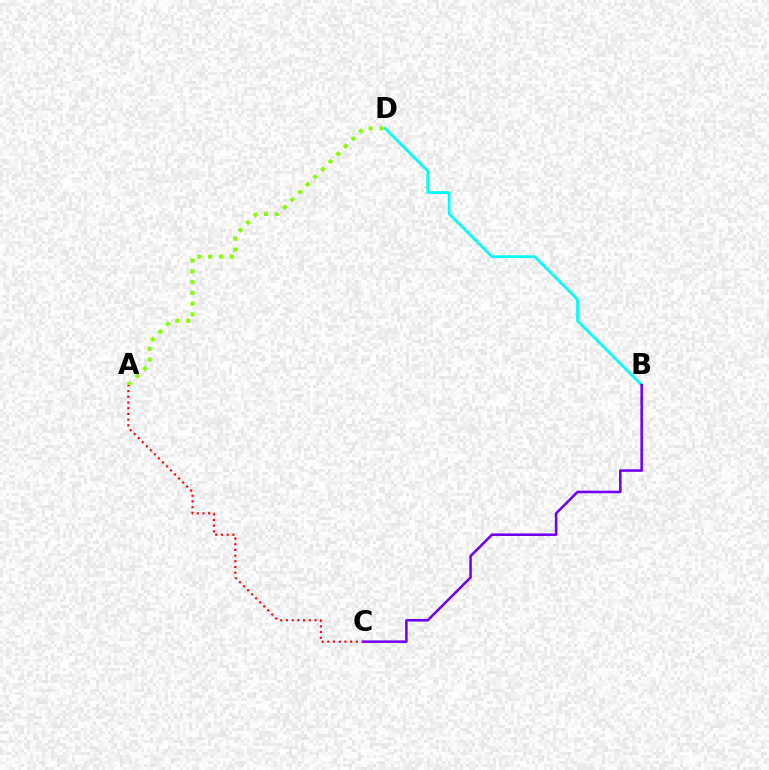{('A', 'D'): [{'color': '#84ff00', 'line_style': 'dotted', 'thickness': 2.93}], ('A', 'C'): [{'color': '#ff0000', 'line_style': 'dotted', 'thickness': 1.55}], ('B', 'D'): [{'color': '#00fff6', 'line_style': 'solid', 'thickness': 1.99}], ('B', 'C'): [{'color': '#7200ff', 'line_style': 'solid', 'thickness': 1.85}]}